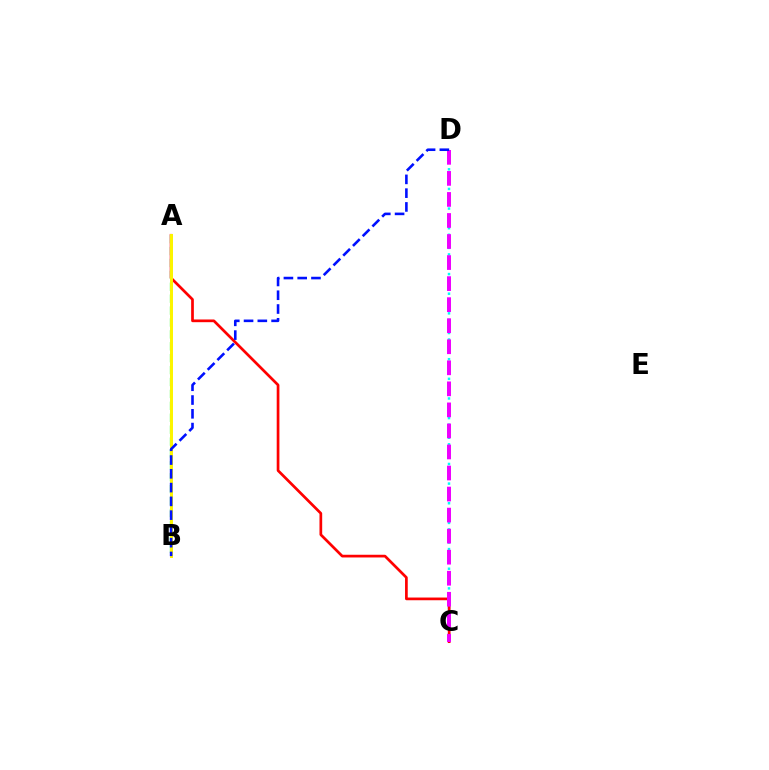{('C', 'D'): [{'color': '#00fff6', 'line_style': 'dotted', 'thickness': 1.78}, {'color': '#ee00ff', 'line_style': 'dashed', 'thickness': 2.86}], ('A', 'B'): [{'color': '#08ff00', 'line_style': 'dashed', 'thickness': 1.62}, {'color': '#fcf500', 'line_style': 'solid', 'thickness': 2.15}], ('A', 'C'): [{'color': '#ff0000', 'line_style': 'solid', 'thickness': 1.95}], ('B', 'D'): [{'color': '#0010ff', 'line_style': 'dashed', 'thickness': 1.87}]}